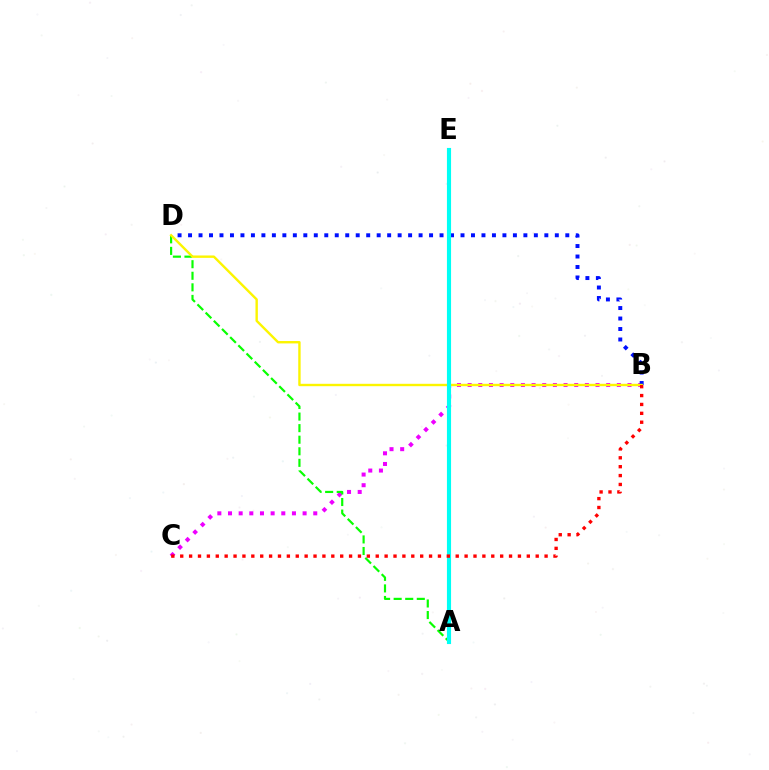{('B', 'C'): [{'color': '#ee00ff', 'line_style': 'dotted', 'thickness': 2.9}, {'color': '#ff0000', 'line_style': 'dotted', 'thickness': 2.41}], ('A', 'D'): [{'color': '#08ff00', 'line_style': 'dashed', 'thickness': 1.57}], ('B', 'D'): [{'color': '#0010ff', 'line_style': 'dotted', 'thickness': 2.85}, {'color': '#fcf500', 'line_style': 'solid', 'thickness': 1.72}], ('A', 'E'): [{'color': '#00fff6', 'line_style': 'solid', 'thickness': 2.97}]}